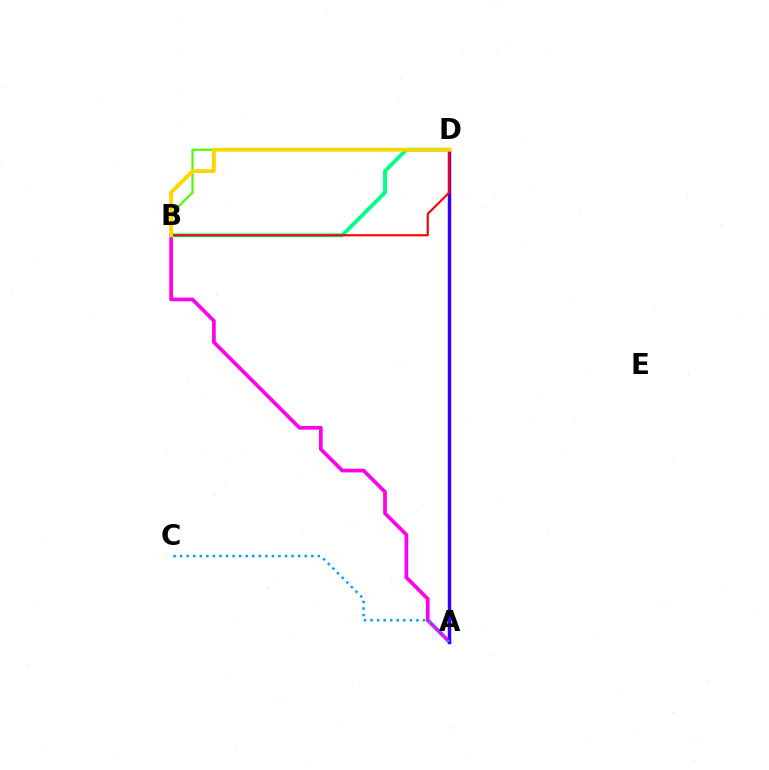{('A', 'B'): [{'color': '#ff00ed', 'line_style': 'solid', 'thickness': 2.67}], ('B', 'D'): [{'color': '#4fff00', 'line_style': 'solid', 'thickness': 1.59}, {'color': '#00ff86', 'line_style': 'solid', 'thickness': 2.78}, {'color': '#ff0000', 'line_style': 'solid', 'thickness': 1.54}, {'color': '#ffd500', 'line_style': 'solid', 'thickness': 2.78}], ('A', 'D'): [{'color': '#3700ff', 'line_style': 'solid', 'thickness': 2.49}], ('A', 'C'): [{'color': '#009eff', 'line_style': 'dotted', 'thickness': 1.78}]}